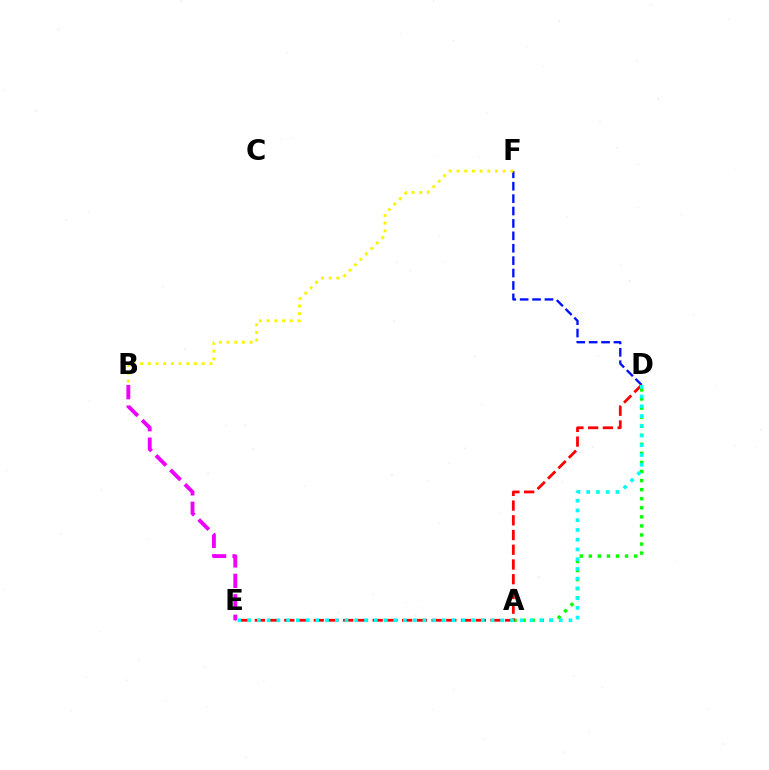{('A', 'D'): [{'color': '#08ff00', 'line_style': 'dotted', 'thickness': 2.46}], ('D', 'F'): [{'color': '#0010ff', 'line_style': 'dashed', 'thickness': 1.69}], ('B', 'E'): [{'color': '#ee00ff', 'line_style': 'dashed', 'thickness': 2.78}], ('D', 'E'): [{'color': '#ff0000', 'line_style': 'dashed', 'thickness': 2.0}, {'color': '#00fff6', 'line_style': 'dotted', 'thickness': 2.65}], ('B', 'F'): [{'color': '#fcf500', 'line_style': 'dotted', 'thickness': 2.09}]}